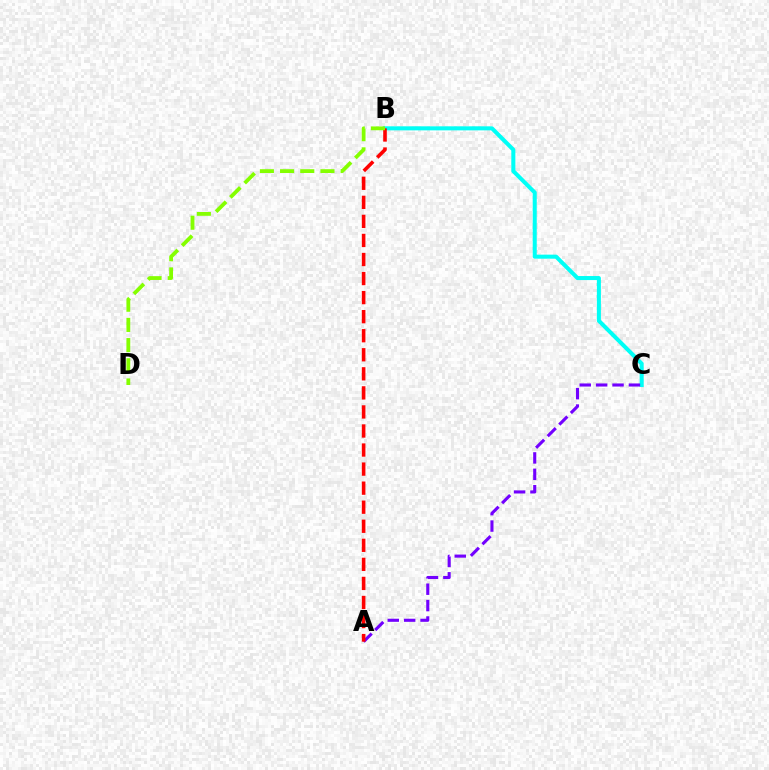{('B', 'C'): [{'color': '#00fff6', 'line_style': 'solid', 'thickness': 2.91}], ('A', 'C'): [{'color': '#7200ff', 'line_style': 'dashed', 'thickness': 2.23}], ('A', 'B'): [{'color': '#ff0000', 'line_style': 'dashed', 'thickness': 2.59}], ('B', 'D'): [{'color': '#84ff00', 'line_style': 'dashed', 'thickness': 2.74}]}